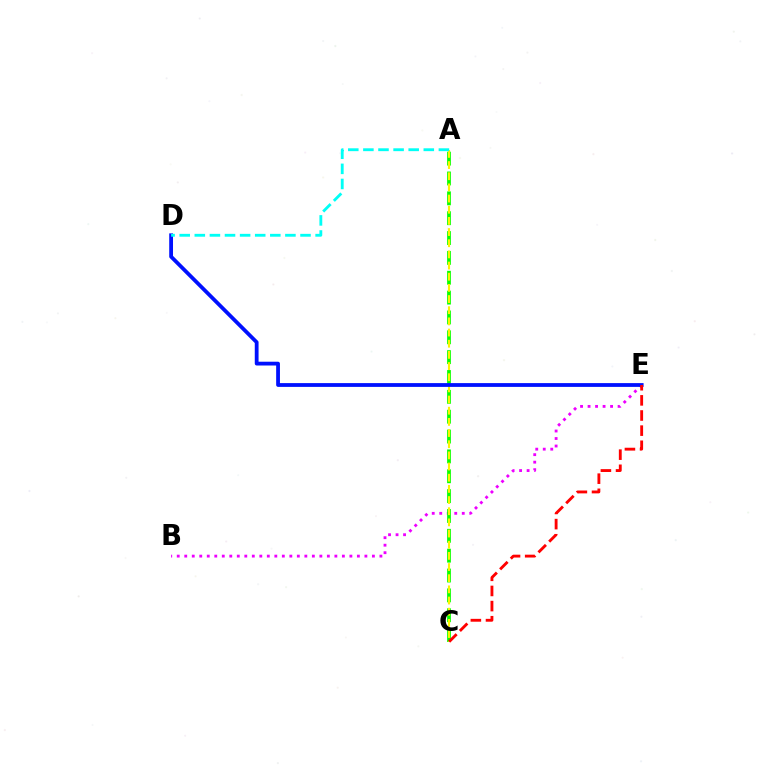{('B', 'E'): [{'color': '#ee00ff', 'line_style': 'dotted', 'thickness': 2.04}], ('A', 'C'): [{'color': '#08ff00', 'line_style': 'dashed', 'thickness': 2.7}, {'color': '#fcf500', 'line_style': 'dashed', 'thickness': 1.52}], ('D', 'E'): [{'color': '#0010ff', 'line_style': 'solid', 'thickness': 2.73}], ('C', 'E'): [{'color': '#ff0000', 'line_style': 'dashed', 'thickness': 2.06}], ('A', 'D'): [{'color': '#00fff6', 'line_style': 'dashed', 'thickness': 2.05}]}